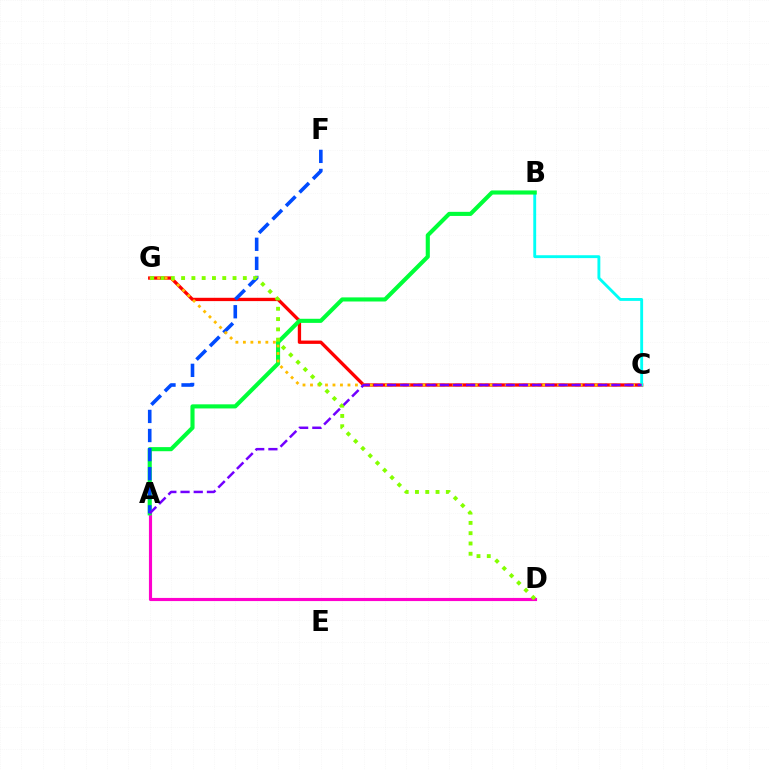{('C', 'G'): [{'color': '#ff0000', 'line_style': 'solid', 'thickness': 2.38}, {'color': '#ffbd00', 'line_style': 'dotted', 'thickness': 2.03}], ('A', 'D'): [{'color': '#ff00cf', 'line_style': 'solid', 'thickness': 2.26}], ('B', 'C'): [{'color': '#00fff6', 'line_style': 'solid', 'thickness': 2.07}], ('A', 'B'): [{'color': '#00ff39', 'line_style': 'solid', 'thickness': 2.96}], ('A', 'F'): [{'color': '#004bff', 'line_style': 'dashed', 'thickness': 2.59}], ('A', 'C'): [{'color': '#7200ff', 'line_style': 'dashed', 'thickness': 1.79}], ('D', 'G'): [{'color': '#84ff00', 'line_style': 'dotted', 'thickness': 2.79}]}